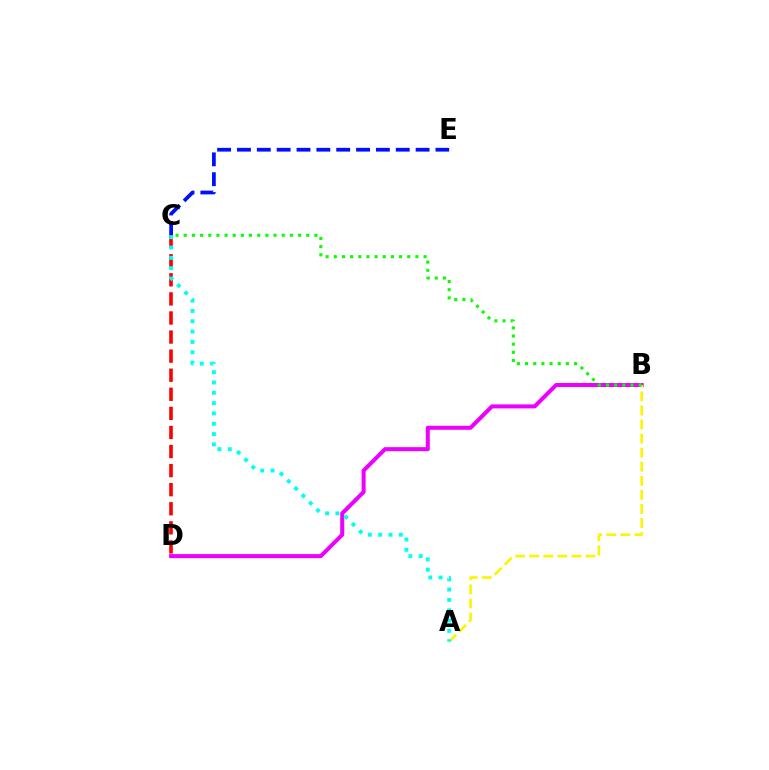{('C', 'E'): [{'color': '#0010ff', 'line_style': 'dashed', 'thickness': 2.7}], ('B', 'D'): [{'color': '#ee00ff', 'line_style': 'solid', 'thickness': 2.9}], ('A', 'B'): [{'color': '#fcf500', 'line_style': 'dashed', 'thickness': 1.91}], ('C', 'D'): [{'color': '#ff0000', 'line_style': 'dashed', 'thickness': 2.59}], ('B', 'C'): [{'color': '#08ff00', 'line_style': 'dotted', 'thickness': 2.22}], ('A', 'C'): [{'color': '#00fff6', 'line_style': 'dotted', 'thickness': 2.8}]}